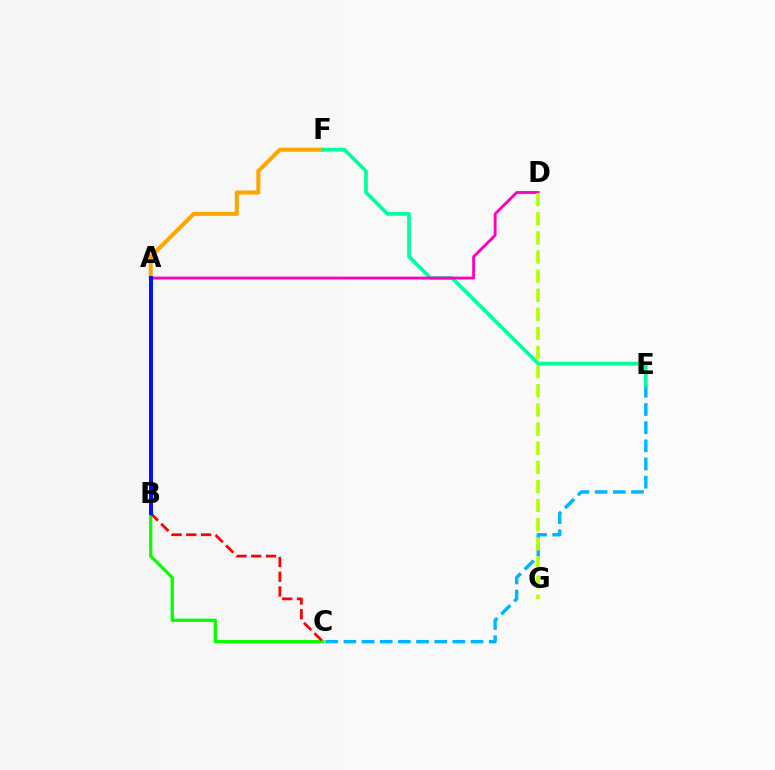{('A', 'B'): [{'color': '#9b00ff', 'line_style': 'dotted', 'thickness': 1.69}, {'color': '#0010ff', 'line_style': 'solid', 'thickness': 2.87}], ('B', 'C'): [{'color': '#08ff00', 'line_style': 'solid', 'thickness': 2.36}, {'color': '#ff0000', 'line_style': 'dashed', 'thickness': 2.0}], ('C', 'E'): [{'color': '#00b5ff', 'line_style': 'dashed', 'thickness': 2.47}], ('A', 'F'): [{'color': '#ffa500', 'line_style': 'solid', 'thickness': 2.92}], ('E', 'F'): [{'color': '#00ff9d', 'line_style': 'solid', 'thickness': 2.67}], ('A', 'D'): [{'color': '#ff00bd', 'line_style': 'solid', 'thickness': 2.06}], ('D', 'G'): [{'color': '#b3ff00', 'line_style': 'dashed', 'thickness': 2.6}]}